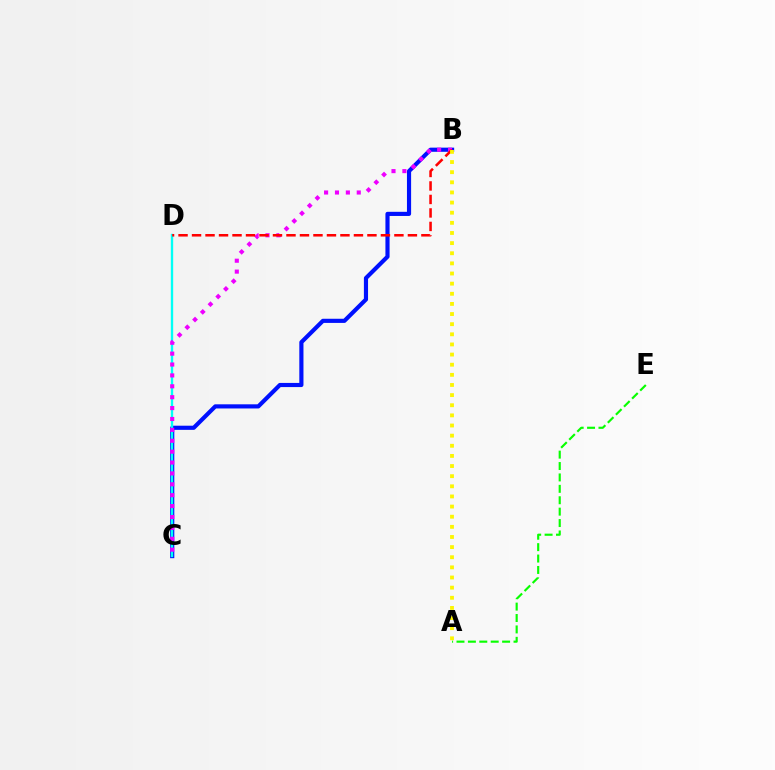{('B', 'C'): [{'color': '#0010ff', 'line_style': 'solid', 'thickness': 2.99}, {'color': '#ee00ff', 'line_style': 'dotted', 'thickness': 2.96}], ('C', 'D'): [{'color': '#00fff6', 'line_style': 'solid', 'thickness': 1.7}], ('B', 'D'): [{'color': '#ff0000', 'line_style': 'dashed', 'thickness': 1.83}], ('A', 'E'): [{'color': '#08ff00', 'line_style': 'dashed', 'thickness': 1.55}], ('A', 'B'): [{'color': '#fcf500', 'line_style': 'dotted', 'thickness': 2.75}]}